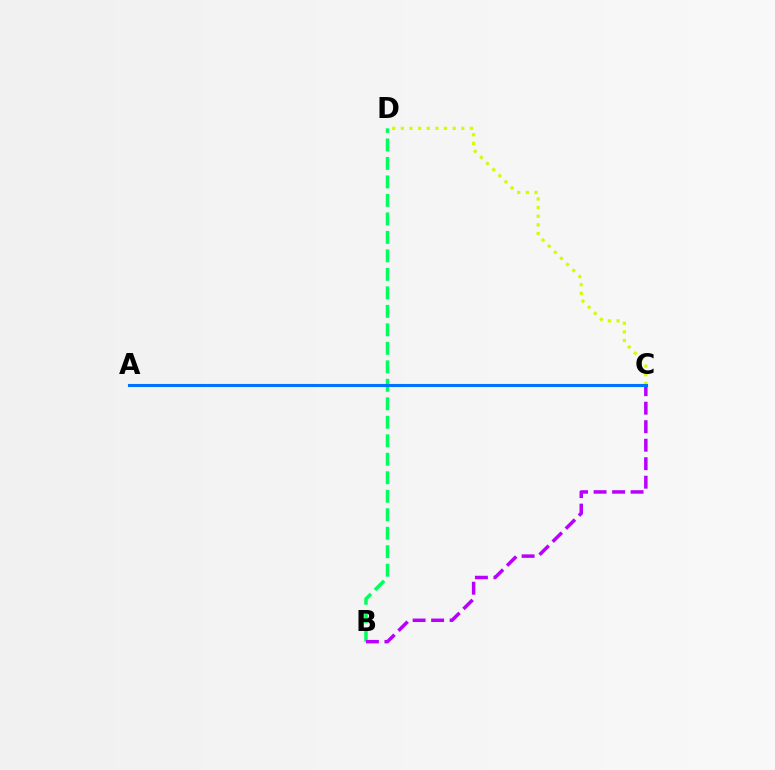{('B', 'D'): [{'color': '#00ff5c', 'line_style': 'dashed', 'thickness': 2.51}], ('C', 'D'): [{'color': '#d1ff00', 'line_style': 'dotted', 'thickness': 2.35}], ('A', 'C'): [{'color': '#ff0000', 'line_style': 'dotted', 'thickness': 1.96}, {'color': '#0074ff', 'line_style': 'solid', 'thickness': 2.23}], ('B', 'C'): [{'color': '#b900ff', 'line_style': 'dashed', 'thickness': 2.51}]}